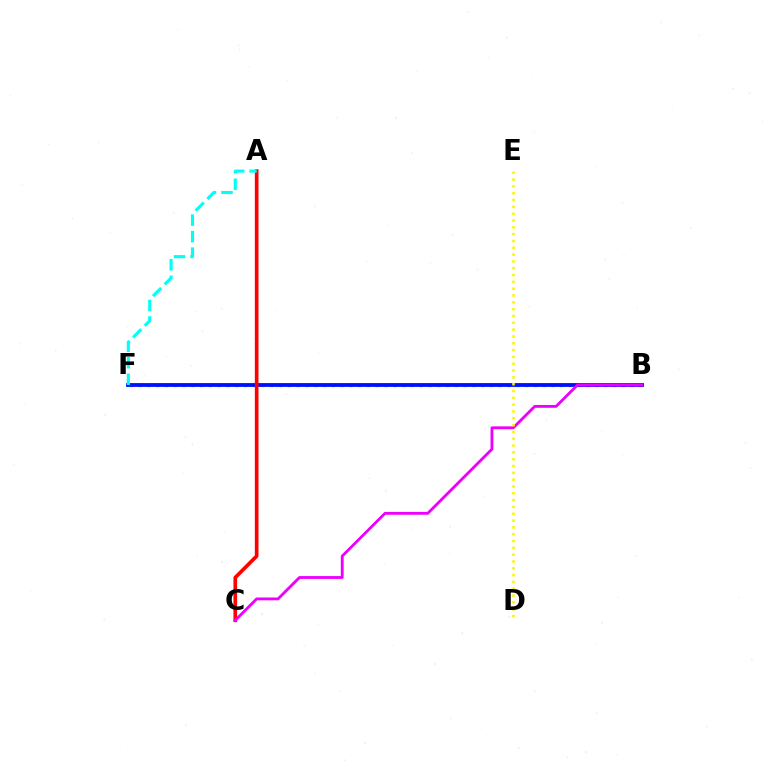{('B', 'F'): [{'color': '#08ff00', 'line_style': 'dotted', 'thickness': 2.39}, {'color': '#0010ff', 'line_style': 'solid', 'thickness': 2.75}], ('A', 'C'): [{'color': '#ff0000', 'line_style': 'solid', 'thickness': 2.64}], ('A', 'F'): [{'color': '#00fff6', 'line_style': 'dashed', 'thickness': 2.24}], ('B', 'C'): [{'color': '#ee00ff', 'line_style': 'solid', 'thickness': 2.04}], ('D', 'E'): [{'color': '#fcf500', 'line_style': 'dotted', 'thickness': 1.85}]}